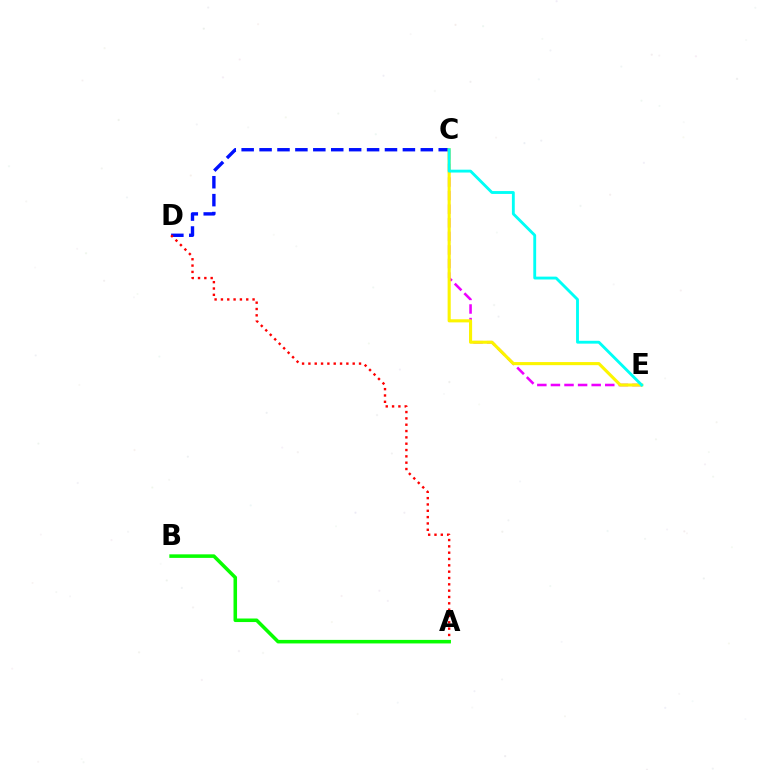{('C', 'D'): [{'color': '#0010ff', 'line_style': 'dashed', 'thickness': 2.43}], ('A', 'D'): [{'color': '#ff0000', 'line_style': 'dotted', 'thickness': 1.72}], ('C', 'E'): [{'color': '#ee00ff', 'line_style': 'dashed', 'thickness': 1.85}, {'color': '#fcf500', 'line_style': 'solid', 'thickness': 2.23}, {'color': '#00fff6', 'line_style': 'solid', 'thickness': 2.06}], ('A', 'B'): [{'color': '#08ff00', 'line_style': 'solid', 'thickness': 2.55}]}